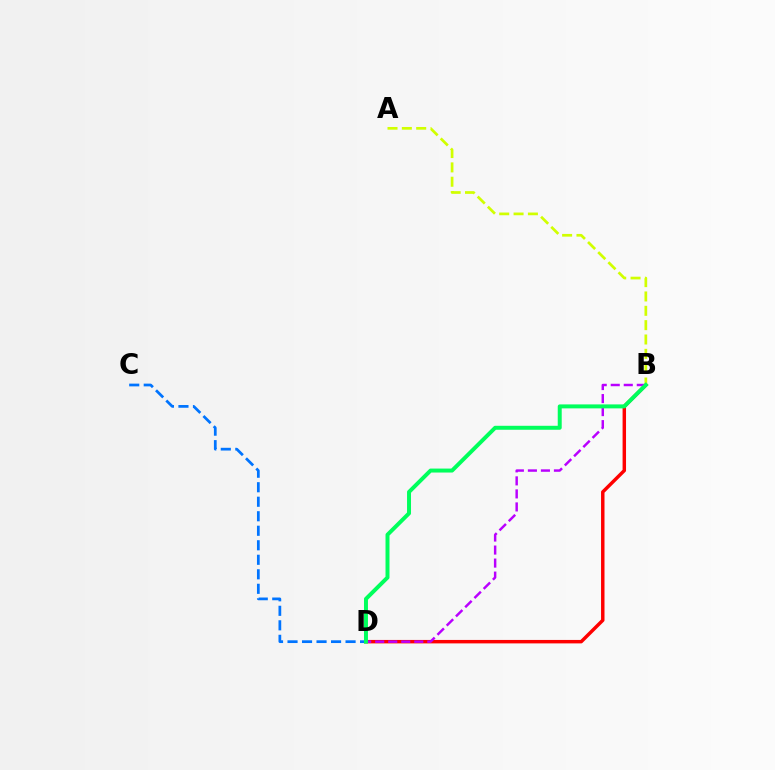{('B', 'D'): [{'color': '#ff0000', 'line_style': 'solid', 'thickness': 2.48}, {'color': '#b900ff', 'line_style': 'dashed', 'thickness': 1.77}, {'color': '#00ff5c', 'line_style': 'solid', 'thickness': 2.86}], ('A', 'B'): [{'color': '#d1ff00', 'line_style': 'dashed', 'thickness': 1.95}], ('C', 'D'): [{'color': '#0074ff', 'line_style': 'dashed', 'thickness': 1.97}]}